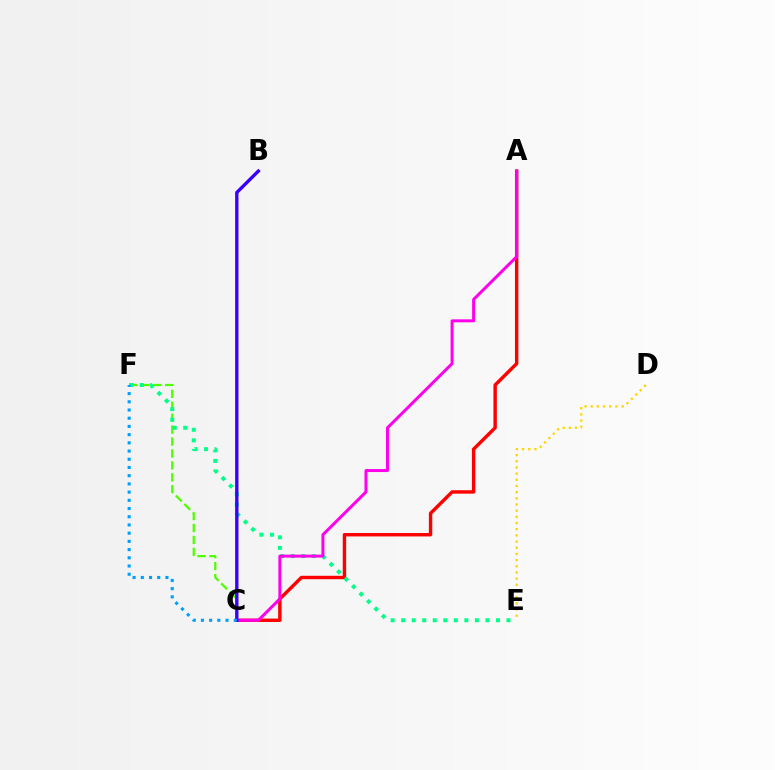{('A', 'C'): [{'color': '#ff0000', 'line_style': 'solid', 'thickness': 2.46}, {'color': '#ff00ed', 'line_style': 'solid', 'thickness': 2.15}], ('C', 'F'): [{'color': '#4fff00', 'line_style': 'dashed', 'thickness': 1.62}, {'color': '#009eff', 'line_style': 'dotted', 'thickness': 2.23}], ('E', 'F'): [{'color': '#00ff86', 'line_style': 'dotted', 'thickness': 2.86}], ('B', 'C'): [{'color': '#3700ff', 'line_style': 'solid', 'thickness': 2.42}], ('D', 'E'): [{'color': '#ffd500', 'line_style': 'dotted', 'thickness': 1.68}]}